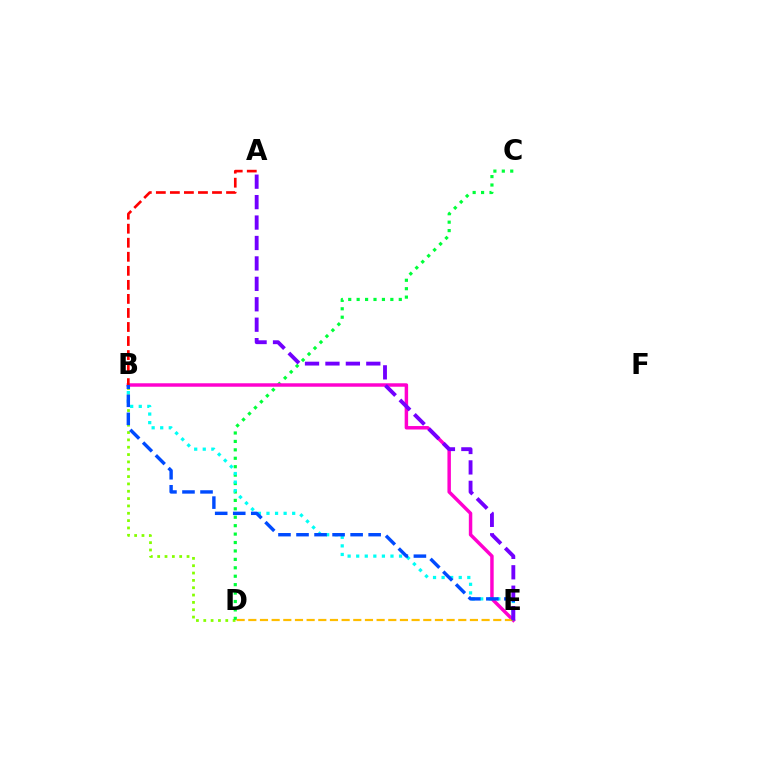{('B', 'D'): [{'color': '#84ff00', 'line_style': 'dotted', 'thickness': 1.99}], ('C', 'D'): [{'color': '#00ff39', 'line_style': 'dotted', 'thickness': 2.29}], ('B', 'E'): [{'color': '#ff00cf', 'line_style': 'solid', 'thickness': 2.49}, {'color': '#00fff6', 'line_style': 'dotted', 'thickness': 2.33}, {'color': '#004bff', 'line_style': 'dashed', 'thickness': 2.45}], ('D', 'E'): [{'color': '#ffbd00', 'line_style': 'dashed', 'thickness': 1.58}], ('A', 'E'): [{'color': '#7200ff', 'line_style': 'dashed', 'thickness': 2.78}], ('A', 'B'): [{'color': '#ff0000', 'line_style': 'dashed', 'thickness': 1.91}]}